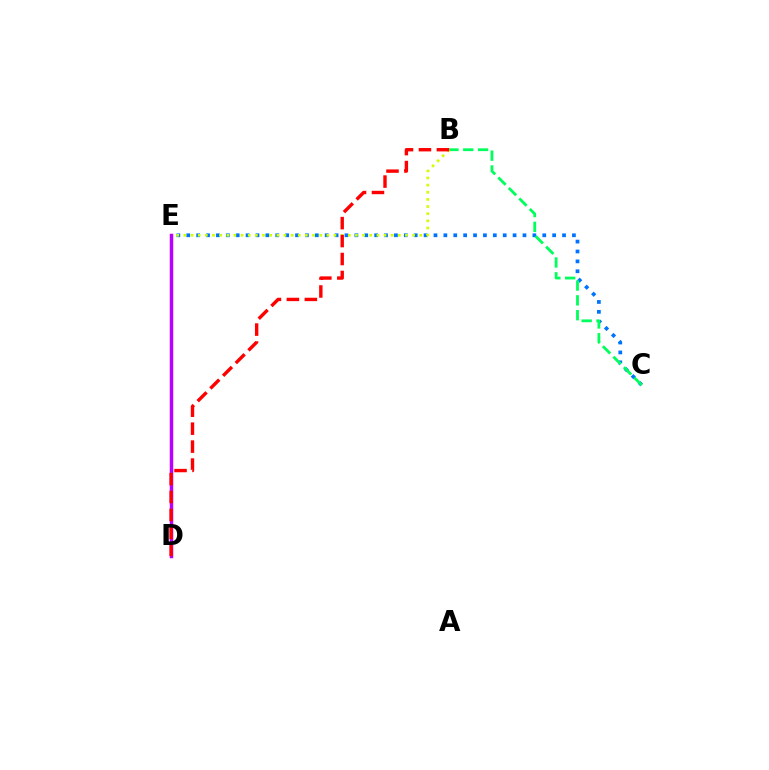{('C', 'E'): [{'color': '#0074ff', 'line_style': 'dotted', 'thickness': 2.69}], ('B', 'C'): [{'color': '#00ff5c', 'line_style': 'dashed', 'thickness': 2.01}], ('B', 'E'): [{'color': '#d1ff00', 'line_style': 'dotted', 'thickness': 1.94}], ('D', 'E'): [{'color': '#b900ff', 'line_style': 'solid', 'thickness': 2.52}], ('B', 'D'): [{'color': '#ff0000', 'line_style': 'dashed', 'thickness': 2.44}]}